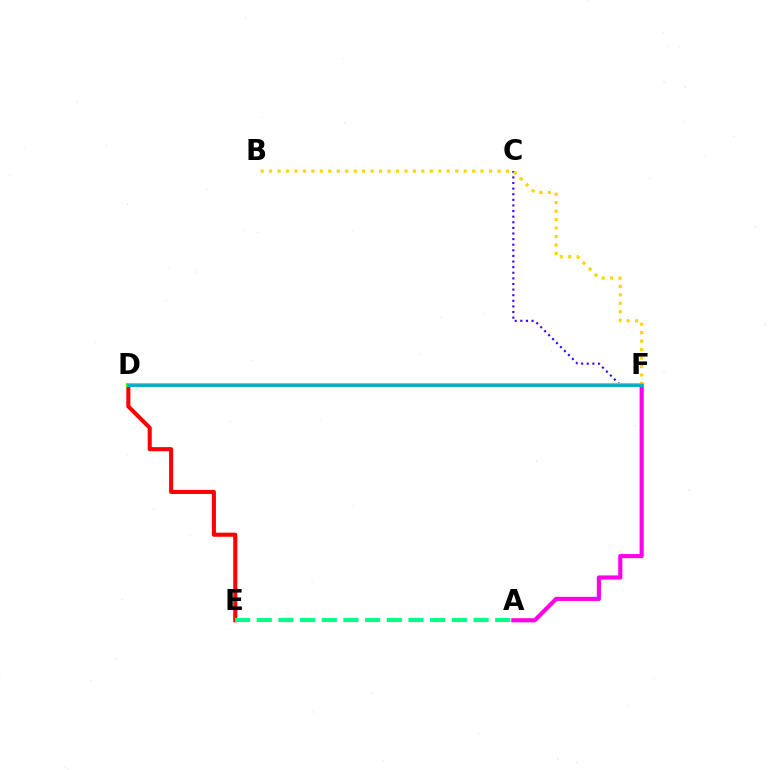{('A', 'F'): [{'color': '#ff00ed', 'line_style': 'solid', 'thickness': 2.98}], ('D', 'E'): [{'color': '#ff0000', 'line_style': 'solid', 'thickness': 2.93}], ('C', 'F'): [{'color': '#3700ff', 'line_style': 'dotted', 'thickness': 1.52}], ('B', 'F'): [{'color': '#ffd500', 'line_style': 'dotted', 'thickness': 2.3}], ('D', 'F'): [{'color': '#4fff00', 'line_style': 'solid', 'thickness': 2.87}, {'color': '#009eff', 'line_style': 'solid', 'thickness': 1.86}], ('A', 'E'): [{'color': '#00ff86', 'line_style': 'dashed', 'thickness': 2.94}]}